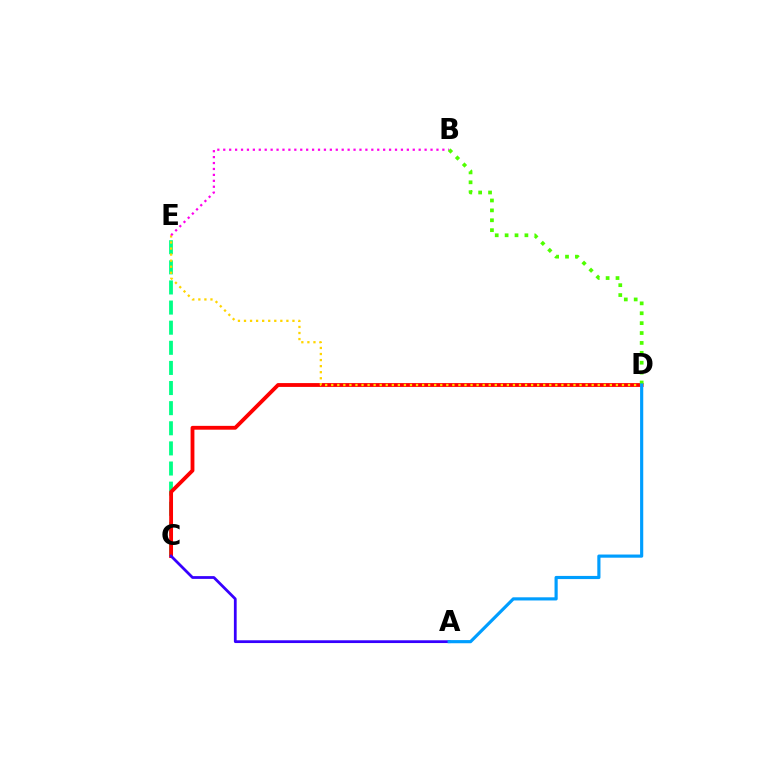{('C', 'E'): [{'color': '#00ff86', 'line_style': 'dashed', 'thickness': 2.73}], ('C', 'D'): [{'color': '#ff0000', 'line_style': 'solid', 'thickness': 2.75}], ('D', 'E'): [{'color': '#ffd500', 'line_style': 'dotted', 'thickness': 1.65}], ('B', 'E'): [{'color': '#ff00ed', 'line_style': 'dotted', 'thickness': 1.61}], ('A', 'C'): [{'color': '#3700ff', 'line_style': 'solid', 'thickness': 1.99}], ('B', 'D'): [{'color': '#4fff00', 'line_style': 'dotted', 'thickness': 2.69}], ('A', 'D'): [{'color': '#009eff', 'line_style': 'solid', 'thickness': 2.28}]}